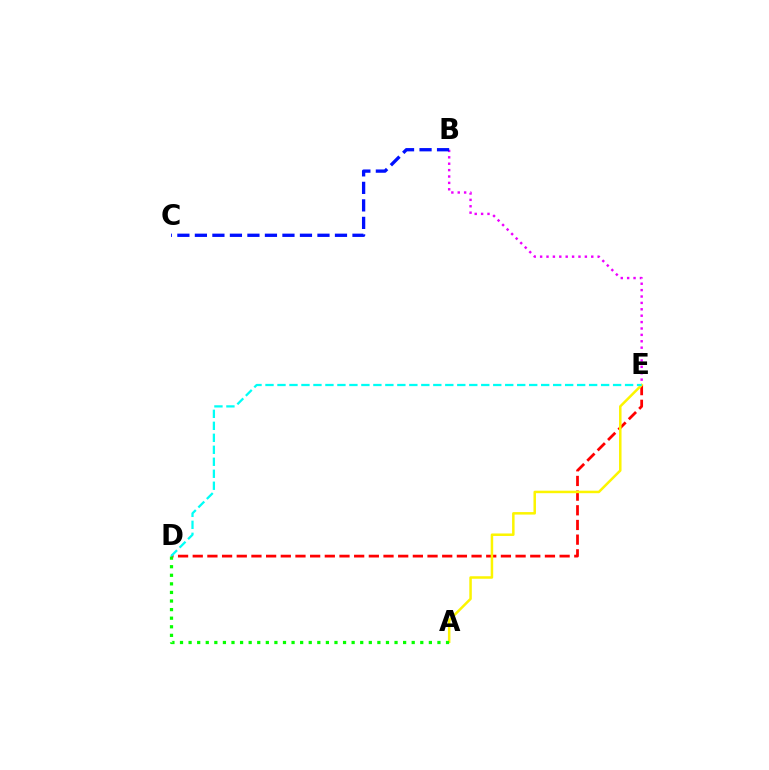{('B', 'E'): [{'color': '#ee00ff', 'line_style': 'dotted', 'thickness': 1.74}], ('D', 'E'): [{'color': '#ff0000', 'line_style': 'dashed', 'thickness': 1.99}, {'color': '#00fff6', 'line_style': 'dashed', 'thickness': 1.63}], ('A', 'E'): [{'color': '#fcf500', 'line_style': 'solid', 'thickness': 1.8}], ('A', 'D'): [{'color': '#08ff00', 'line_style': 'dotted', 'thickness': 2.33}], ('B', 'C'): [{'color': '#0010ff', 'line_style': 'dashed', 'thickness': 2.38}]}